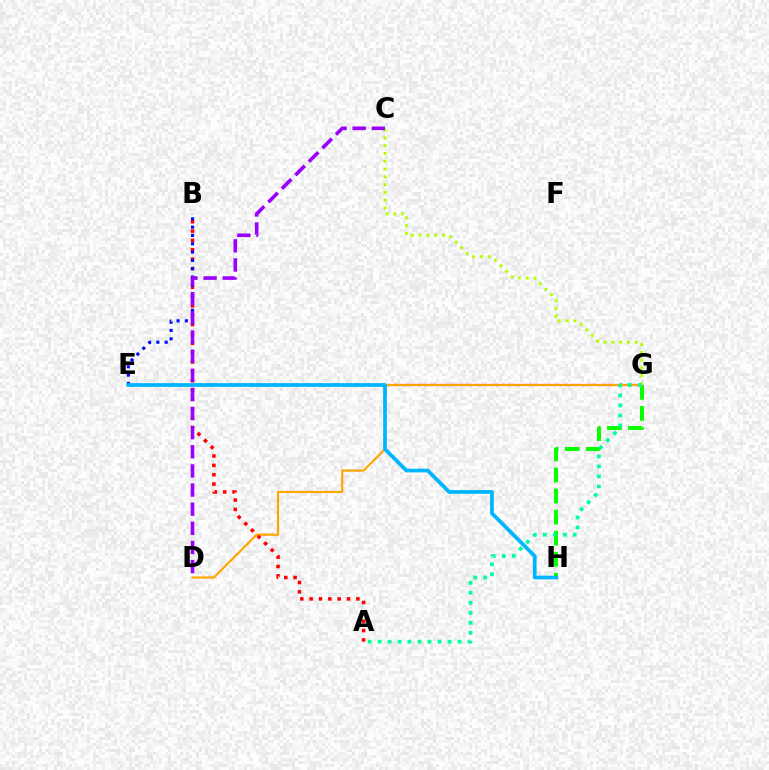{('G', 'H'): [{'color': '#08ff00', 'line_style': 'dashed', 'thickness': 2.86}], ('E', 'G'): [{'color': '#ff00bd', 'line_style': 'solid', 'thickness': 1.54}], ('C', 'G'): [{'color': '#b3ff00', 'line_style': 'dotted', 'thickness': 2.12}], ('D', 'G'): [{'color': '#ffa500', 'line_style': 'solid', 'thickness': 1.55}], ('A', 'B'): [{'color': '#ff0000', 'line_style': 'dotted', 'thickness': 2.54}], ('A', 'G'): [{'color': '#00ff9d', 'line_style': 'dotted', 'thickness': 2.71}], ('B', 'E'): [{'color': '#0010ff', 'line_style': 'dotted', 'thickness': 2.26}], ('E', 'H'): [{'color': '#00b5ff', 'line_style': 'solid', 'thickness': 2.68}], ('C', 'D'): [{'color': '#9b00ff', 'line_style': 'dashed', 'thickness': 2.6}]}